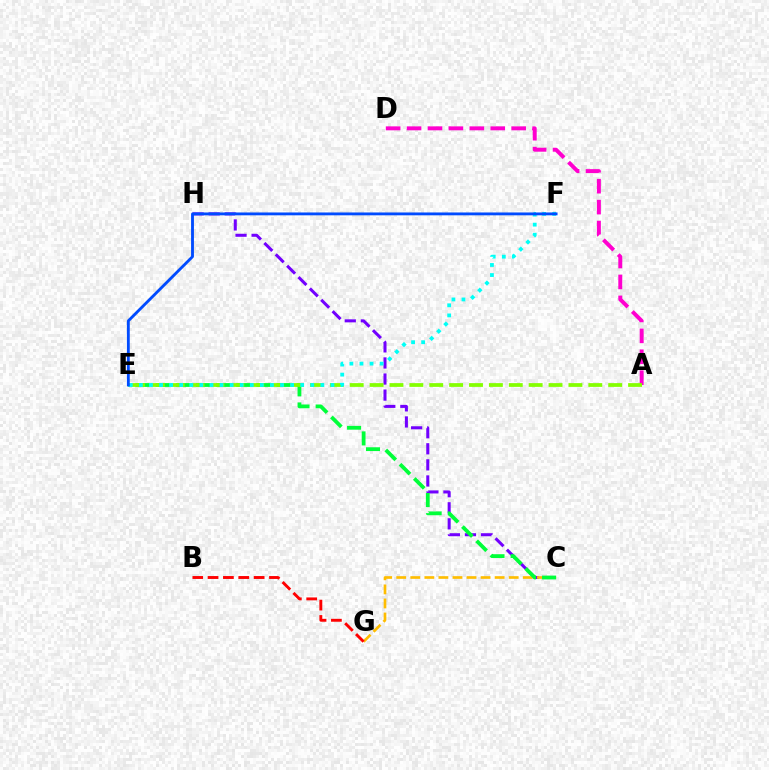{('A', 'D'): [{'color': '#ff00cf', 'line_style': 'dashed', 'thickness': 2.84}], ('C', 'H'): [{'color': '#7200ff', 'line_style': 'dashed', 'thickness': 2.18}], ('C', 'G'): [{'color': '#ffbd00', 'line_style': 'dashed', 'thickness': 1.91}], ('C', 'E'): [{'color': '#00ff39', 'line_style': 'dashed', 'thickness': 2.74}], ('A', 'E'): [{'color': '#84ff00', 'line_style': 'dashed', 'thickness': 2.7}], ('E', 'F'): [{'color': '#00fff6', 'line_style': 'dotted', 'thickness': 2.74}, {'color': '#004bff', 'line_style': 'solid', 'thickness': 2.05}], ('B', 'G'): [{'color': '#ff0000', 'line_style': 'dashed', 'thickness': 2.09}]}